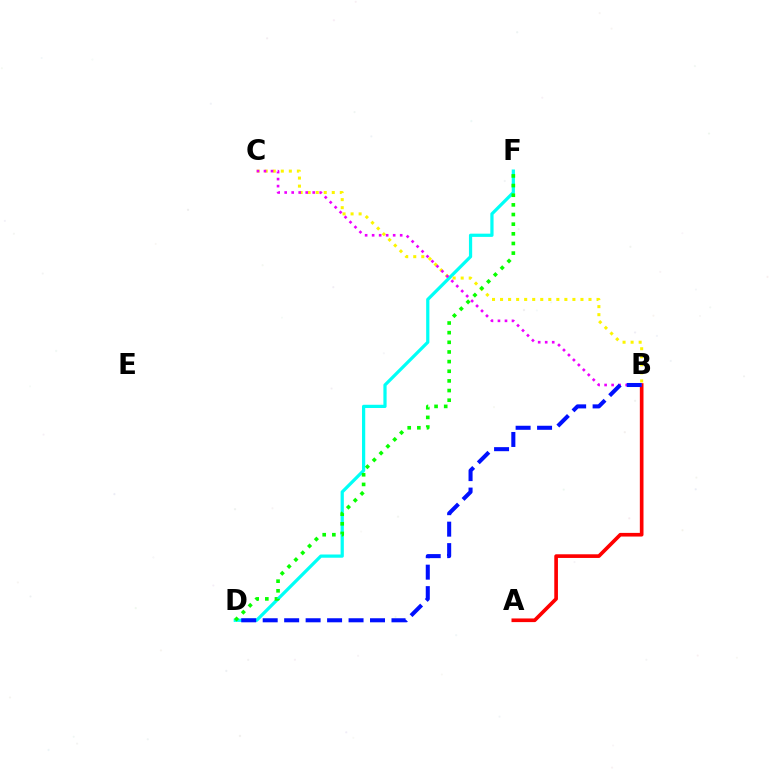{('A', 'B'): [{'color': '#ff0000', 'line_style': 'solid', 'thickness': 2.63}], ('D', 'F'): [{'color': '#00fff6', 'line_style': 'solid', 'thickness': 2.32}, {'color': '#08ff00', 'line_style': 'dotted', 'thickness': 2.62}], ('B', 'C'): [{'color': '#fcf500', 'line_style': 'dotted', 'thickness': 2.18}, {'color': '#ee00ff', 'line_style': 'dotted', 'thickness': 1.91}], ('B', 'D'): [{'color': '#0010ff', 'line_style': 'dashed', 'thickness': 2.92}]}